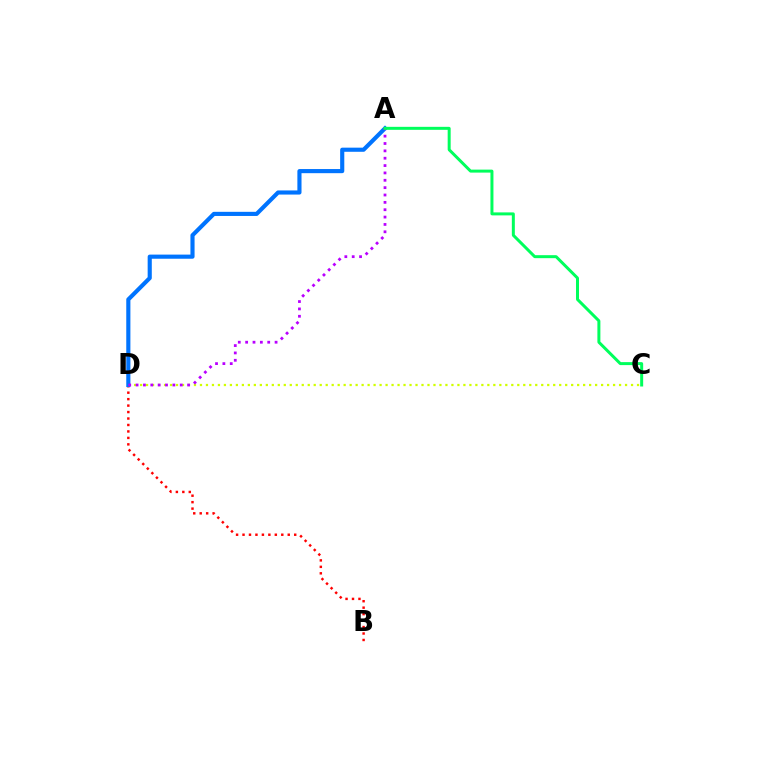{('C', 'D'): [{'color': '#d1ff00', 'line_style': 'dotted', 'thickness': 1.63}], ('B', 'D'): [{'color': '#ff0000', 'line_style': 'dotted', 'thickness': 1.76}], ('A', 'D'): [{'color': '#0074ff', 'line_style': 'solid', 'thickness': 2.98}, {'color': '#b900ff', 'line_style': 'dotted', 'thickness': 2.0}], ('A', 'C'): [{'color': '#00ff5c', 'line_style': 'solid', 'thickness': 2.15}]}